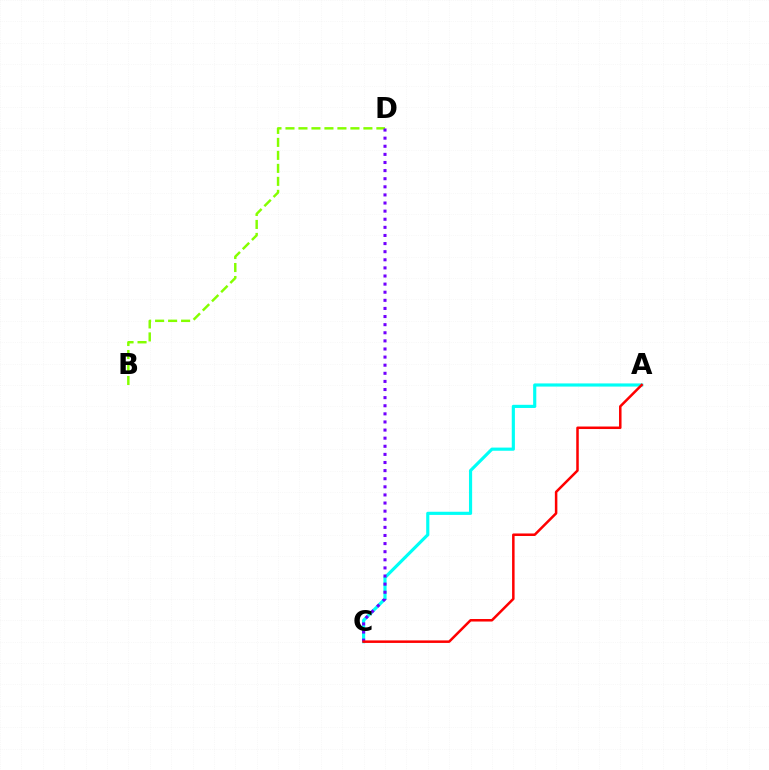{('A', 'C'): [{'color': '#00fff6', 'line_style': 'solid', 'thickness': 2.27}, {'color': '#ff0000', 'line_style': 'solid', 'thickness': 1.81}], ('B', 'D'): [{'color': '#84ff00', 'line_style': 'dashed', 'thickness': 1.76}], ('C', 'D'): [{'color': '#7200ff', 'line_style': 'dotted', 'thickness': 2.2}]}